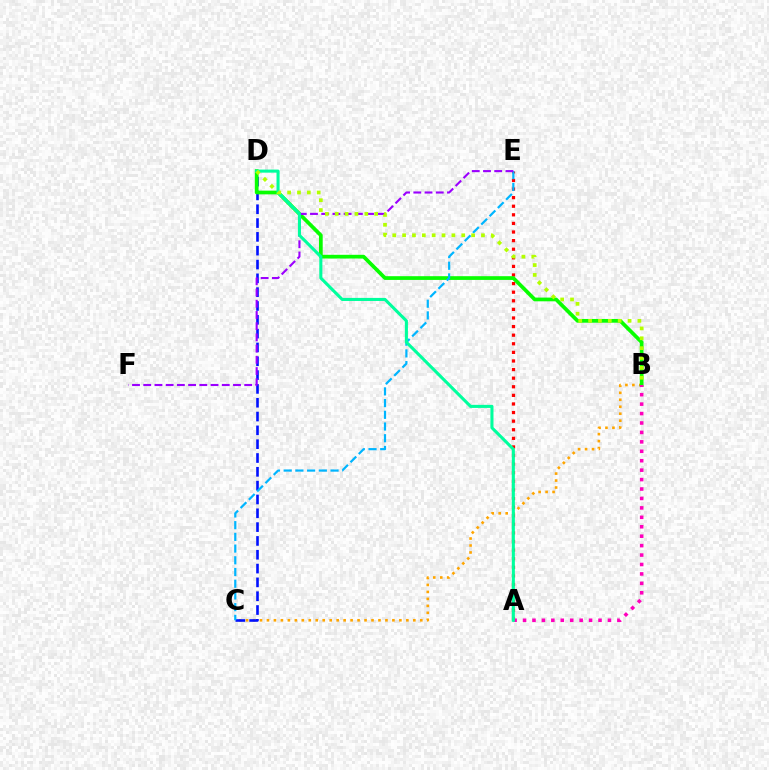{('B', 'C'): [{'color': '#ffa500', 'line_style': 'dotted', 'thickness': 1.89}], ('A', 'E'): [{'color': '#ff0000', 'line_style': 'dotted', 'thickness': 2.34}], ('C', 'D'): [{'color': '#0010ff', 'line_style': 'dashed', 'thickness': 1.88}], ('B', 'D'): [{'color': '#08ff00', 'line_style': 'solid', 'thickness': 2.68}, {'color': '#b3ff00', 'line_style': 'dotted', 'thickness': 2.68}], ('C', 'E'): [{'color': '#00b5ff', 'line_style': 'dashed', 'thickness': 1.59}], ('A', 'B'): [{'color': '#ff00bd', 'line_style': 'dotted', 'thickness': 2.56}], ('E', 'F'): [{'color': '#9b00ff', 'line_style': 'dashed', 'thickness': 1.52}], ('A', 'D'): [{'color': '#00ff9d', 'line_style': 'solid', 'thickness': 2.22}]}